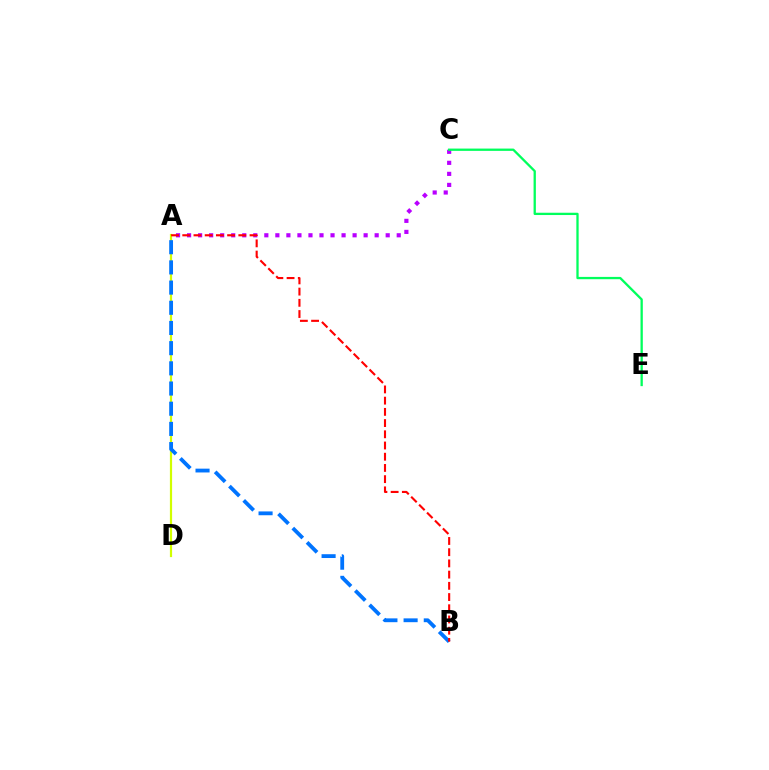{('A', 'D'): [{'color': '#d1ff00', 'line_style': 'solid', 'thickness': 1.59}], ('A', 'B'): [{'color': '#0074ff', 'line_style': 'dashed', 'thickness': 2.74}, {'color': '#ff0000', 'line_style': 'dashed', 'thickness': 1.52}], ('A', 'C'): [{'color': '#b900ff', 'line_style': 'dotted', 'thickness': 3.0}], ('C', 'E'): [{'color': '#00ff5c', 'line_style': 'solid', 'thickness': 1.66}]}